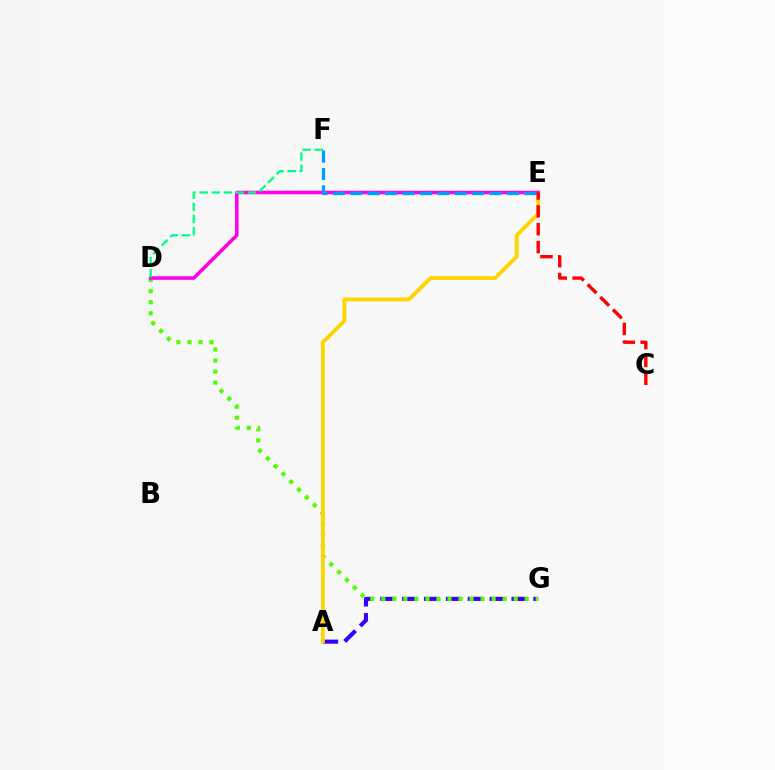{('A', 'G'): [{'color': '#3700ff', 'line_style': 'dashed', 'thickness': 2.97}], ('D', 'G'): [{'color': '#4fff00', 'line_style': 'dotted', 'thickness': 3.0}], ('A', 'E'): [{'color': '#ffd500', 'line_style': 'solid', 'thickness': 2.77}], ('D', 'E'): [{'color': '#ff00ed', 'line_style': 'solid', 'thickness': 2.55}], ('D', 'F'): [{'color': '#00ff86', 'line_style': 'dashed', 'thickness': 1.65}], ('E', 'F'): [{'color': '#009eff', 'line_style': 'dashed', 'thickness': 2.37}], ('C', 'E'): [{'color': '#ff0000', 'line_style': 'dashed', 'thickness': 2.43}]}